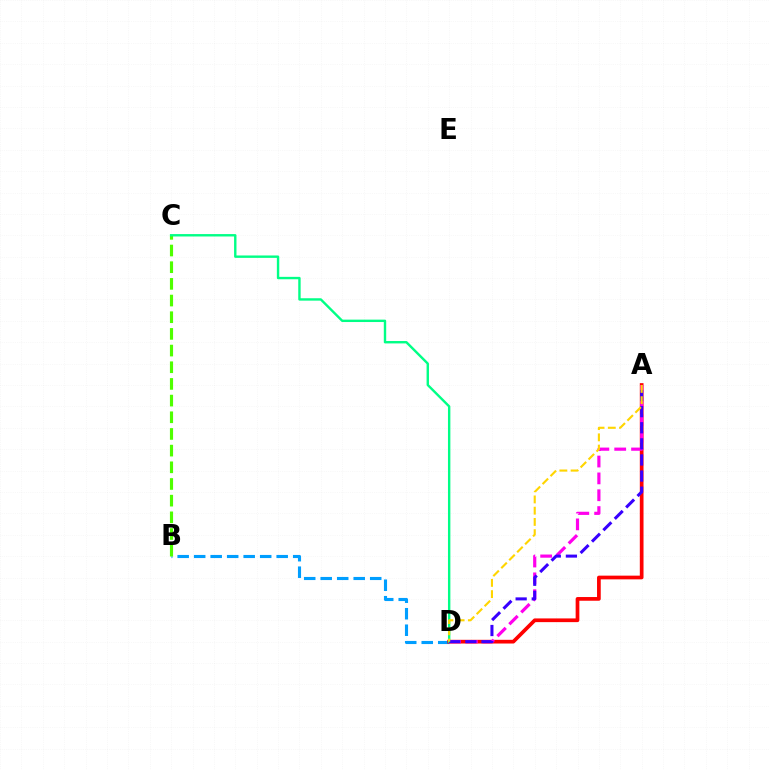{('B', 'D'): [{'color': '#009eff', 'line_style': 'dashed', 'thickness': 2.24}], ('A', 'D'): [{'color': '#ff0000', 'line_style': 'solid', 'thickness': 2.67}, {'color': '#ff00ed', 'line_style': 'dashed', 'thickness': 2.29}, {'color': '#3700ff', 'line_style': 'dashed', 'thickness': 2.19}, {'color': '#ffd500', 'line_style': 'dashed', 'thickness': 1.53}], ('B', 'C'): [{'color': '#4fff00', 'line_style': 'dashed', 'thickness': 2.27}], ('C', 'D'): [{'color': '#00ff86', 'line_style': 'solid', 'thickness': 1.73}]}